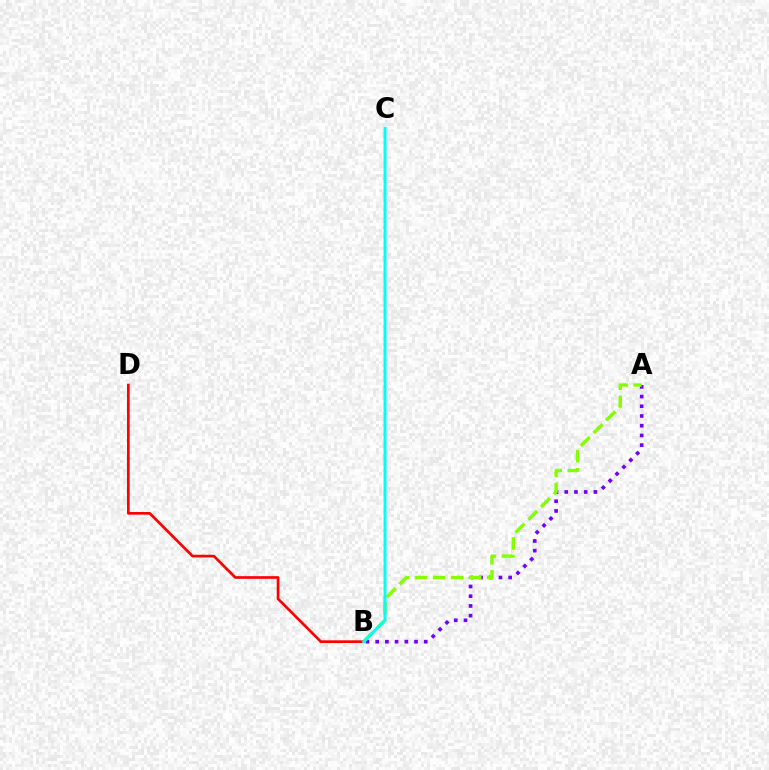{('A', 'B'): [{'color': '#7200ff', 'line_style': 'dotted', 'thickness': 2.64}, {'color': '#84ff00', 'line_style': 'dashed', 'thickness': 2.45}], ('B', 'D'): [{'color': '#ff0000', 'line_style': 'solid', 'thickness': 1.94}], ('B', 'C'): [{'color': '#00fff6', 'line_style': 'solid', 'thickness': 2.11}]}